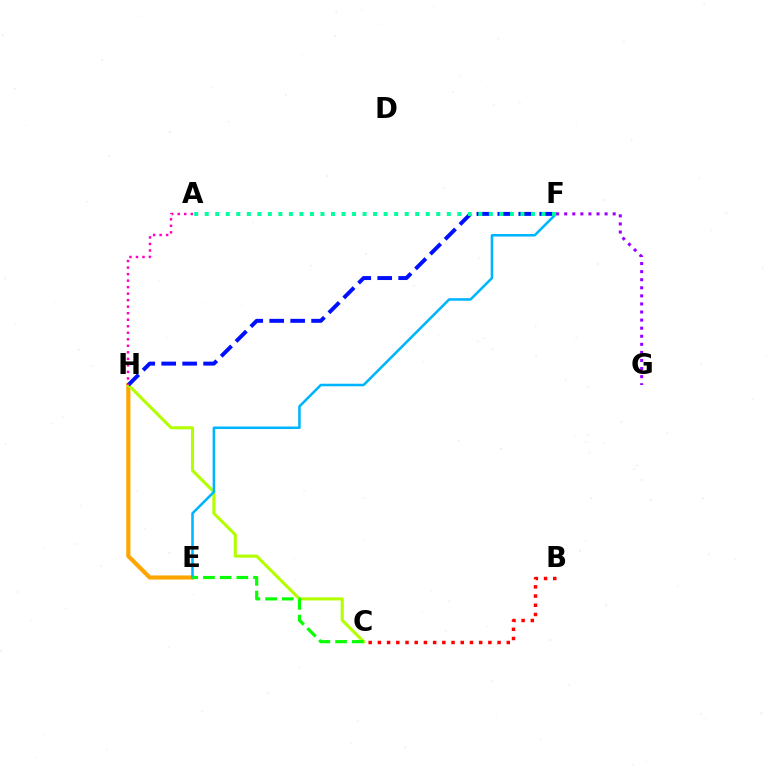{('E', 'H'): [{'color': '#ffa500', 'line_style': 'solid', 'thickness': 2.99}], ('C', 'H'): [{'color': '#b3ff00', 'line_style': 'solid', 'thickness': 2.22}], ('F', 'H'): [{'color': '#0010ff', 'line_style': 'dashed', 'thickness': 2.85}], ('A', 'H'): [{'color': '#ff00bd', 'line_style': 'dotted', 'thickness': 1.77}], ('E', 'F'): [{'color': '#00b5ff', 'line_style': 'solid', 'thickness': 1.84}], ('A', 'F'): [{'color': '#00ff9d', 'line_style': 'dotted', 'thickness': 2.86}], ('C', 'E'): [{'color': '#08ff00', 'line_style': 'dashed', 'thickness': 2.27}], ('B', 'C'): [{'color': '#ff0000', 'line_style': 'dotted', 'thickness': 2.5}], ('F', 'G'): [{'color': '#9b00ff', 'line_style': 'dotted', 'thickness': 2.19}]}